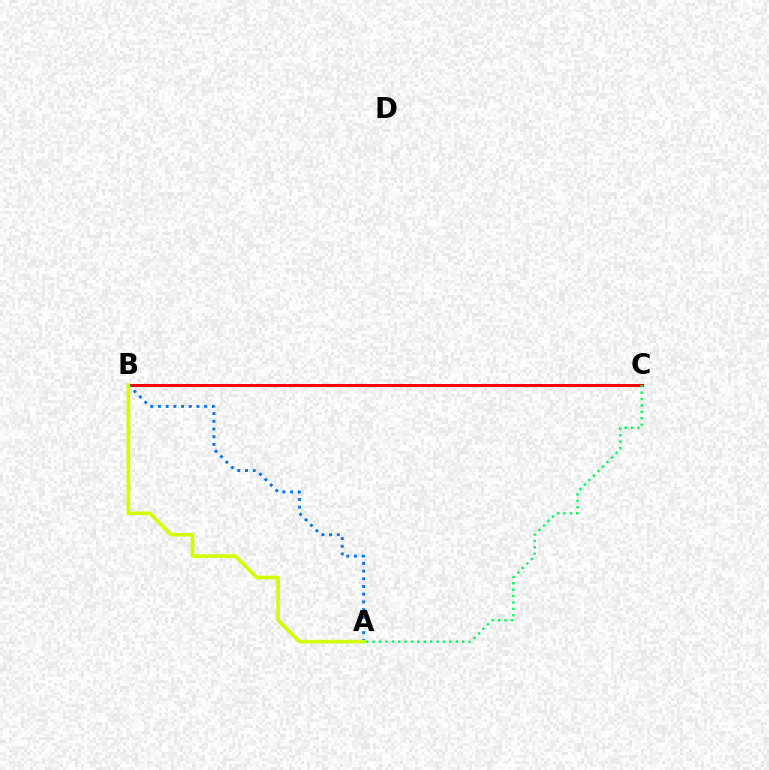{('B', 'C'): [{'color': '#b900ff', 'line_style': 'dotted', 'thickness': 2.1}, {'color': '#ff0000', 'line_style': 'solid', 'thickness': 2.17}], ('A', 'B'): [{'color': '#0074ff', 'line_style': 'dotted', 'thickness': 2.09}, {'color': '#d1ff00', 'line_style': 'solid', 'thickness': 2.62}], ('A', 'C'): [{'color': '#00ff5c', 'line_style': 'dotted', 'thickness': 1.74}]}